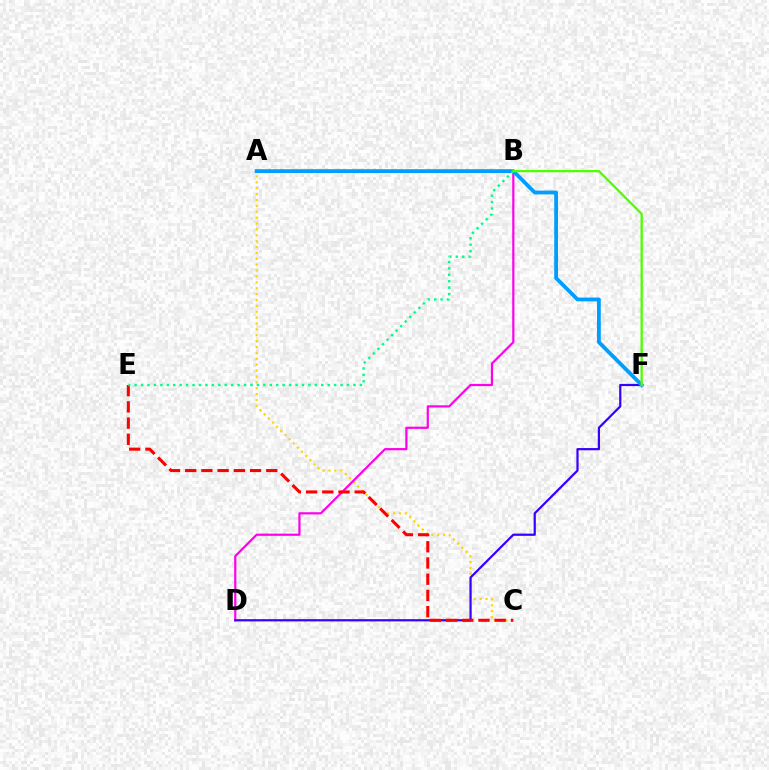{('A', 'C'): [{'color': '#ffd500', 'line_style': 'dotted', 'thickness': 1.6}], ('B', 'D'): [{'color': '#ff00ed', 'line_style': 'solid', 'thickness': 1.59}], ('D', 'F'): [{'color': '#3700ff', 'line_style': 'solid', 'thickness': 1.6}], ('A', 'F'): [{'color': '#009eff', 'line_style': 'solid', 'thickness': 2.74}], ('B', 'F'): [{'color': '#4fff00', 'line_style': 'solid', 'thickness': 1.66}], ('C', 'E'): [{'color': '#ff0000', 'line_style': 'dashed', 'thickness': 2.2}], ('B', 'E'): [{'color': '#00ff86', 'line_style': 'dotted', 'thickness': 1.75}]}